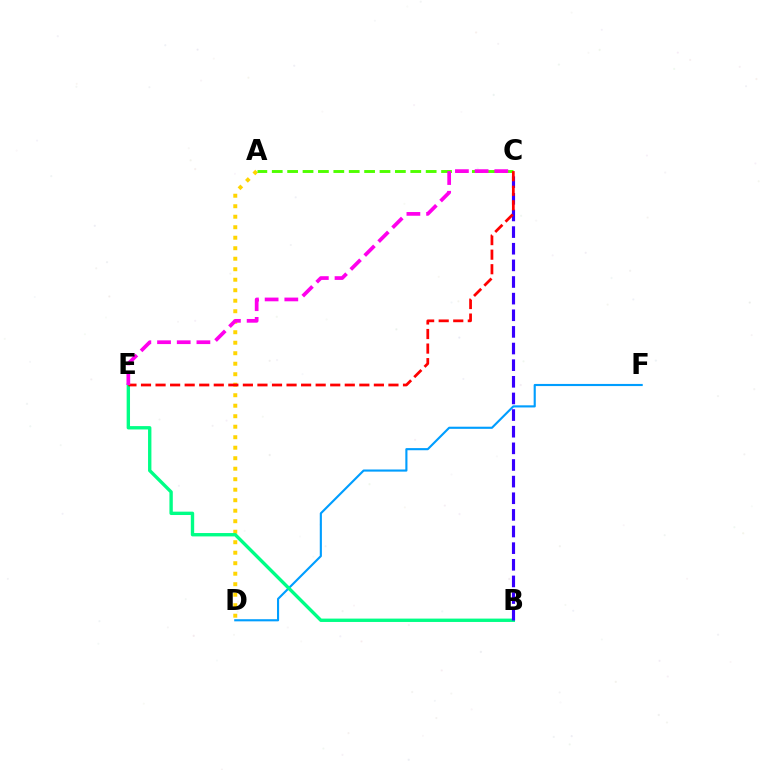{('D', 'F'): [{'color': '#009eff', 'line_style': 'solid', 'thickness': 1.53}], ('A', 'D'): [{'color': '#ffd500', 'line_style': 'dotted', 'thickness': 2.85}], ('B', 'E'): [{'color': '#00ff86', 'line_style': 'solid', 'thickness': 2.43}], ('B', 'C'): [{'color': '#3700ff', 'line_style': 'dashed', 'thickness': 2.26}], ('A', 'C'): [{'color': '#4fff00', 'line_style': 'dashed', 'thickness': 2.09}], ('C', 'E'): [{'color': '#ff0000', 'line_style': 'dashed', 'thickness': 1.98}, {'color': '#ff00ed', 'line_style': 'dashed', 'thickness': 2.67}]}